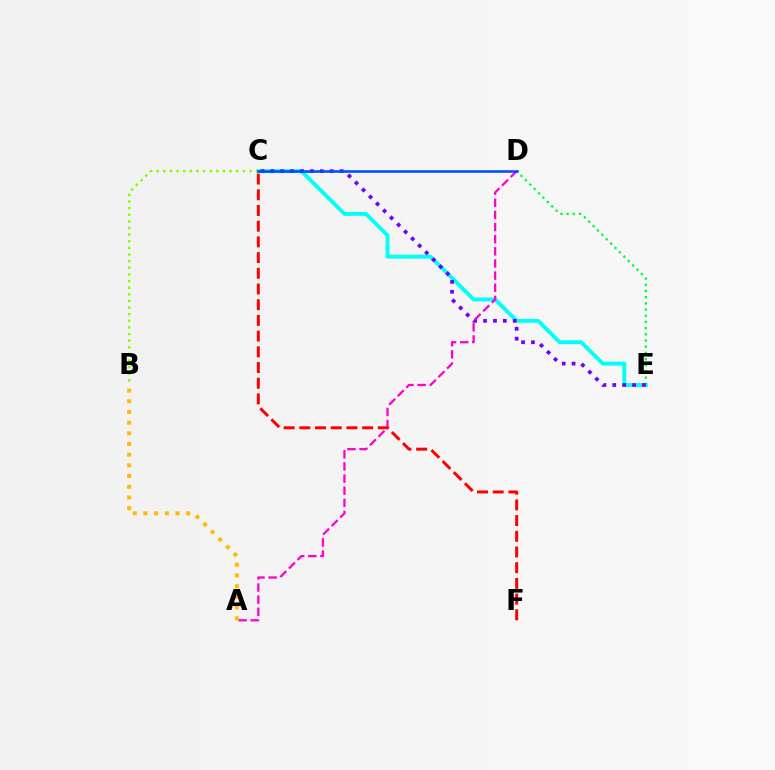{('C', 'E'): [{'color': '#00fff6', 'line_style': 'solid', 'thickness': 2.8}, {'color': '#7200ff', 'line_style': 'dotted', 'thickness': 2.69}], ('B', 'C'): [{'color': '#84ff00', 'line_style': 'dotted', 'thickness': 1.8}], ('D', 'E'): [{'color': '#00ff39', 'line_style': 'dotted', 'thickness': 1.68}], ('A', 'D'): [{'color': '#ff00cf', 'line_style': 'dashed', 'thickness': 1.65}], ('C', 'F'): [{'color': '#ff0000', 'line_style': 'dashed', 'thickness': 2.13}], ('A', 'B'): [{'color': '#ffbd00', 'line_style': 'dotted', 'thickness': 2.91}], ('C', 'D'): [{'color': '#004bff', 'line_style': 'solid', 'thickness': 1.84}]}